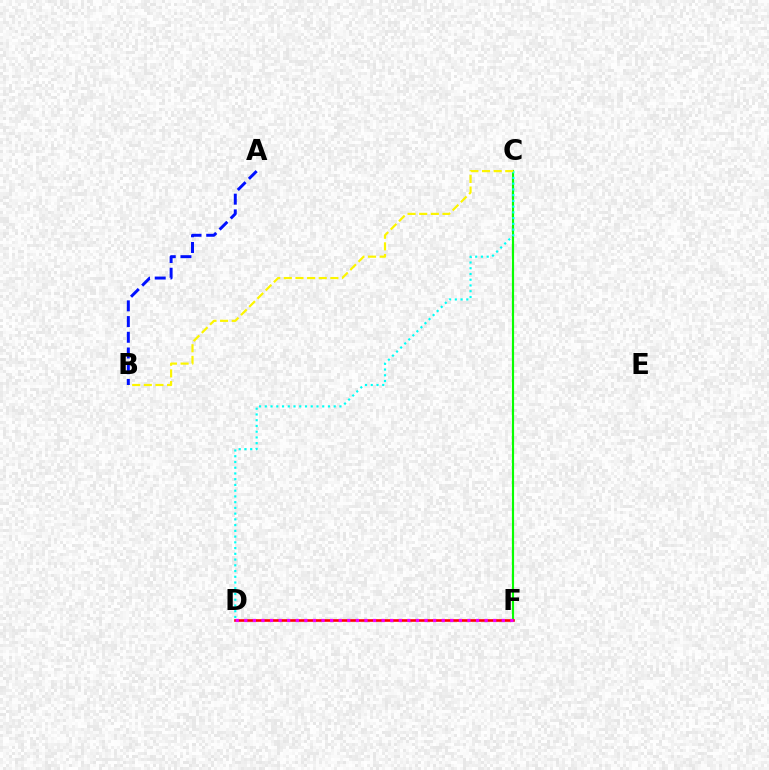{('C', 'F'): [{'color': '#08ff00', 'line_style': 'solid', 'thickness': 1.56}], ('D', 'F'): [{'color': '#ff0000', 'line_style': 'solid', 'thickness': 1.88}, {'color': '#ee00ff', 'line_style': 'dotted', 'thickness': 2.33}], ('C', 'D'): [{'color': '#00fff6', 'line_style': 'dotted', 'thickness': 1.56}], ('B', 'C'): [{'color': '#fcf500', 'line_style': 'dashed', 'thickness': 1.58}], ('A', 'B'): [{'color': '#0010ff', 'line_style': 'dashed', 'thickness': 2.13}]}